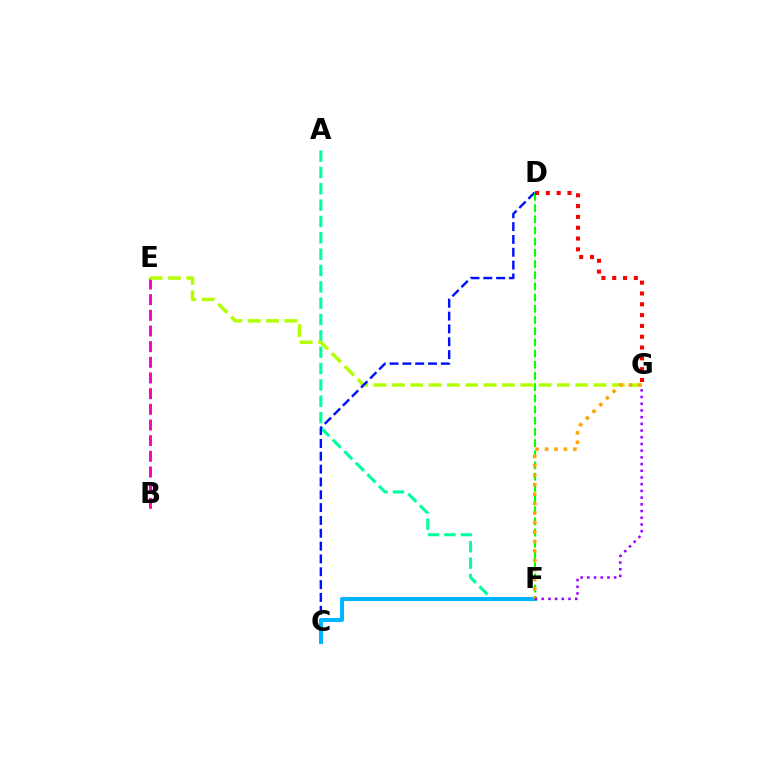{('B', 'E'): [{'color': '#ff00bd', 'line_style': 'dashed', 'thickness': 2.13}], ('A', 'F'): [{'color': '#00ff9d', 'line_style': 'dashed', 'thickness': 2.22}], ('E', 'G'): [{'color': '#b3ff00', 'line_style': 'dashed', 'thickness': 2.49}], ('C', 'D'): [{'color': '#0010ff', 'line_style': 'dashed', 'thickness': 1.74}], ('C', 'F'): [{'color': '#00b5ff', 'line_style': 'solid', 'thickness': 2.91}], ('D', 'F'): [{'color': '#08ff00', 'line_style': 'dashed', 'thickness': 1.52}], ('D', 'G'): [{'color': '#ff0000', 'line_style': 'dotted', 'thickness': 2.94}], ('F', 'G'): [{'color': '#ffa500', 'line_style': 'dotted', 'thickness': 2.57}, {'color': '#9b00ff', 'line_style': 'dotted', 'thickness': 1.82}]}